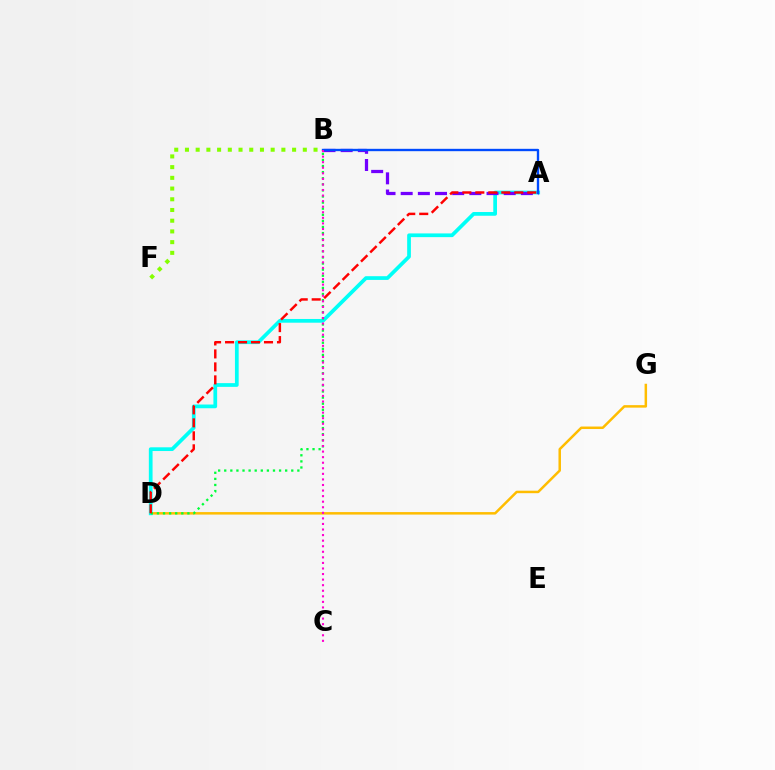{('B', 'F'): [{'color': '#84ff00', 'line_style': 'dotted', 'thickness': 2.91}], ('D', 'G'): [{'color': '#ffbd00', 'line_style': 'solid', 'thickness': 1.8}], ('A', 'D'): [{'color': '#00fff6', 'line_style': 'solid', 'thickness': 2.68}, {'color': '#ff0000', 'line_style': 'dashed', 'thickness': 1.76}], ('A', 'B'): [{'color': '#7200ff', 'line_style': 'dashed', 'thickness': 2.33}, {'color': '#004bff', 'line_style': 'solid', 'thickness': 1.7}], ('B', 'D'): [{'color': '#00ff39', 'line_style': 'dotted', 'thickness': 1.66}], ('B', 'C'): [{'color': '#ff00cf', 'line_style': 'dotted', 'thickness': 1.51}]}